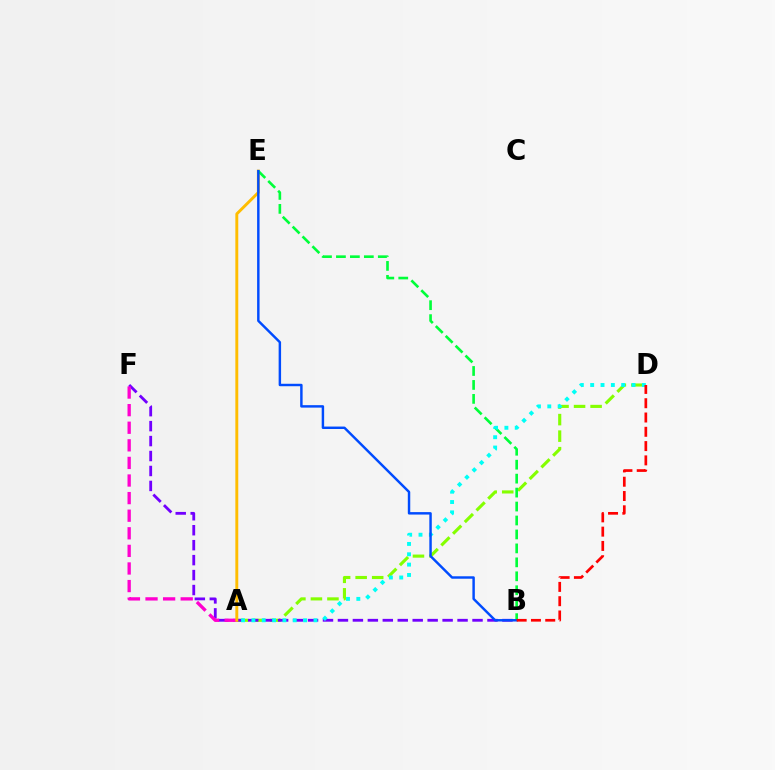{('A', 'D'): [{'color': '#84ff00', 'line_style': 'dashed', 'thickness': 2.25}, {'color': '#00fff6', 'line_style': 'dotted', 'thickness': 2.81}], ('B', 'F'): [{'color': '#7200ff', 'line_style': 'dashed', 'thickness': 2.03}], ('A', 'F'): [{'color': '#ff00cf', 'line_style': 'dashed', 'thickness': 2.39}], ('A', 'E'): [{'color': '#ffbd00', 'line_style': 'solid', 'thickness': 2.1}], ('B', 'E'): [{'color': '#00ff39', 'line_style': 'dashed', 'thickness': 1.9}, {'color': '#004bff', 'line_style': 'solid', 'thickness': 1.76}], ('B', 'D'): [{'color': '#ff0000', 'line_style': 'dashed', 'thickness': 1.94}]}